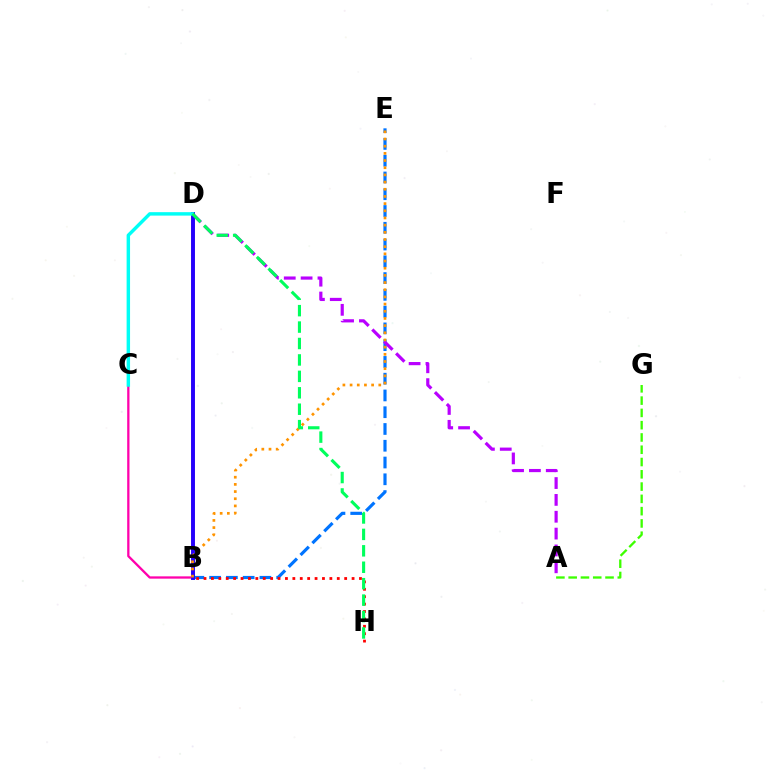{('B', 'C'): [{'color': '#ff00ac', 'line_style': 'solid', 'thickness': 1.65}], ('B', 'D'): [{'color': '#d1ff00', 'line_style': 'solid', 'thickness': 2.71}, {'color': '#2500ff', 'line_style': 'solid', 'thickness': 2.81}], ('B', 'E'): [{'color': '#0074ff', 'line_style': 'dashed', 'thickness': 2.28}, {'color': '#ff9400', 'line_style': 'dotted', 'thickness': 1.95}], ('A', 'G'): [{'color': '#3dff00', 'line_style': 'dashed', 'thickness': 1.67}], ('A', 'D'): [{'color': '#b900ff', 'line_style': 'dashed', 'thickness': 2.29}], ('B', 'H'): [{'color': '#ff0000', 'line_style': 'dotted', 'thickness': 2.01}], ('C', 'D'): [{'color': '#00fff6', 'line_style': 'solid', 'thickness': 2.48}], ('D', 'H'): [{'color': '#00ff5c', 'line_style': 'dashed', 'thickness': 2.23}]}